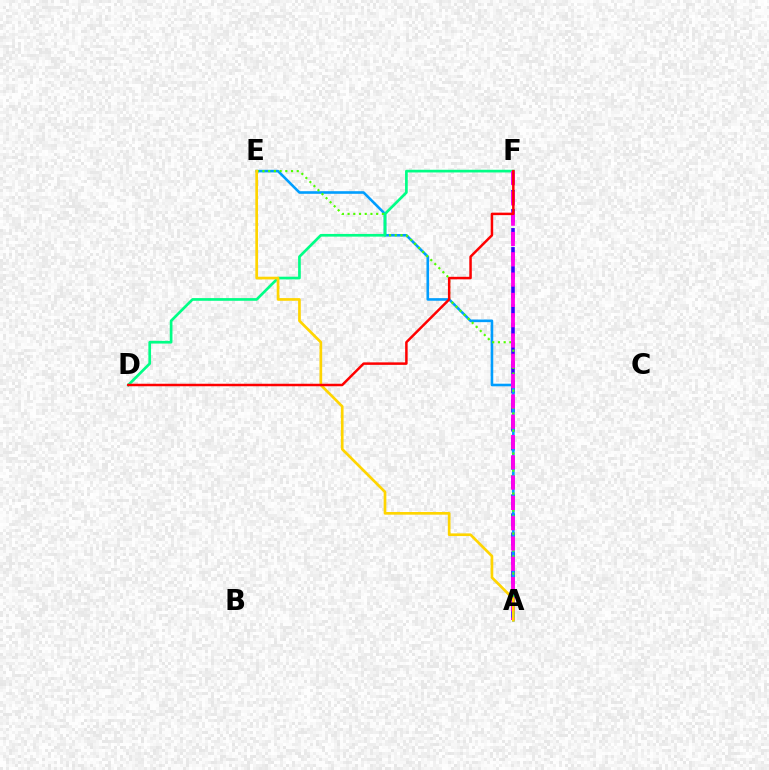{('A', 'F'): [{'color': '#3700ff', 'line_style': 'dashed', 'thickness': 2.58}, {'color': '#ff00ed', 'line_style': 'dashed', 'thickness': 2.76}], ('A', 'E'): [{'color': '#009eff', 'line_style': 'solid', 'thickness': 1.87}, {'color': '#4fff00', 'line_style': 'dotted', 'thickness': 1.55}, {'color': '#ffd500', 'line_style': 'solid', 'thickness': 1.93}], ('D', 'F'): [{'color': '#00ff86', 'line_style': 'solid', 'thickness': 1.94}, {'color': '#ff0000', 'line_style': 'solid', 'thickness': 1.79}]}